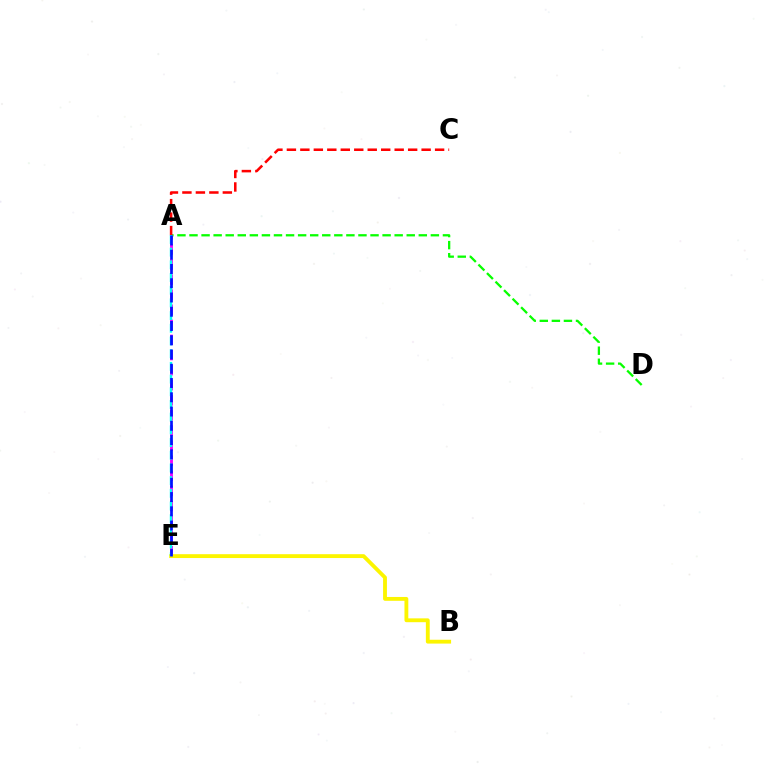{('A', 'D'): [{'color': '#08ff00', 'line_style': 'dashed', 'thickness': 1.64}], ('A', 'E'): [{'color': '#ee00ff', 'line_style': 'dashed', 'thickness': 2.05}, {'color': '#00fff6', 'line_style': 'dashed', 'thickness': 1.72}, {'color': '#0010ff', 'line_style': 'dashed', 'thickness': 1.94}], ('B', 'E'): [{'color': '#fcf500', 'line_style': 'solid', 'thickness': 2.77}], ('A', 'C'): [{'color': '#ff0000', 'line_style': 'dashed', 'thickness': 1.83}]}